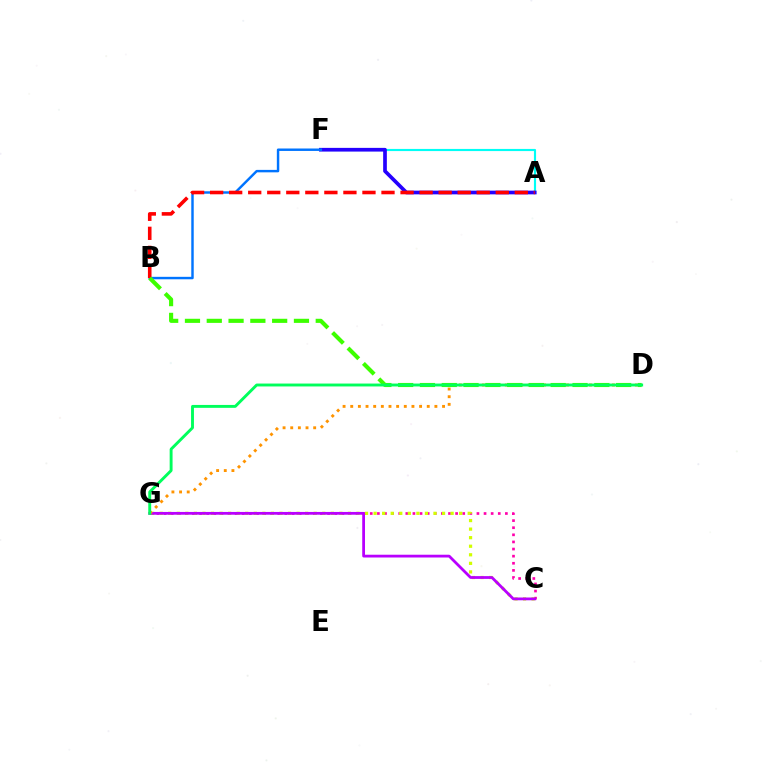{('C', 'G'): [{'color': '#ff00ac', 'line_style': 'dotted', 'thickness': 1.93}, {'color': '#d1ff00', 'line_style': 'dotted', 'thickness': 2.32}, {'color': '#b900ff', 'line_style': 'solid', 'thickness': 2.0}], ('A', 'F'): [{'color': '#00fff6', 'line_style': 'solid', 'thickness': 1.55}, {'color': '#2500ff', 'line_style': 'solid', 'thickness': 2.66}], ('B', 'F'): [{'color': '#0074ff', 'line_style': 'solid', 'thickness': 1.76}], ('A', 'B'): [{'color': '#ff0000', 'line_style': 'dashed', 'thickness': 2.59}], ('D', 'G'): [{'color': '#ff9400', 'line_style': 'dotted', 'thickness': 2.08}, {'color': '#00ff5c', 'line_style': 'solid', 'thickness': 2.09}], ('B', 'D'): [{'color': '#3dff00', 'line_style': 'dashed', 'thickness': 2.96}]}